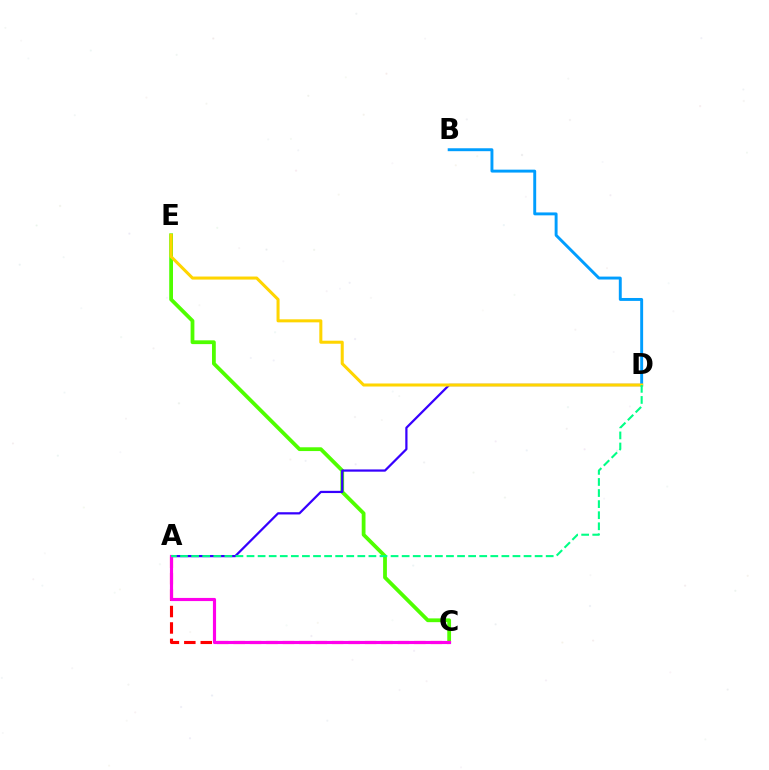{('B', 'D'): [{'color': '#009eff', 'line_style': 'solid', 'thickness': 2.1}], ('C', 'E'): [{'color': '#4fff00', 'line_style': 'solid', 'thickness': 2.72}], ('A', 'D'): [{'color': '#3700ff', 'line_style': 'solid', 'thickness': 1.61}, {'color': '#00ff86', 'line_style': 'dashed', 'thickness': 1.51}], ('A', 'C'): [{'color': '#ff0000', 'line_style': 'dashed', 'thickness': 2.23}, {'color': '#ff00ed', 'line_style': 'solid', 'thickness': 2.26}], ('D', 'E'): [{'color': '#ffd500', 'line_style': 'solid', 'thickness': 2.19}]}